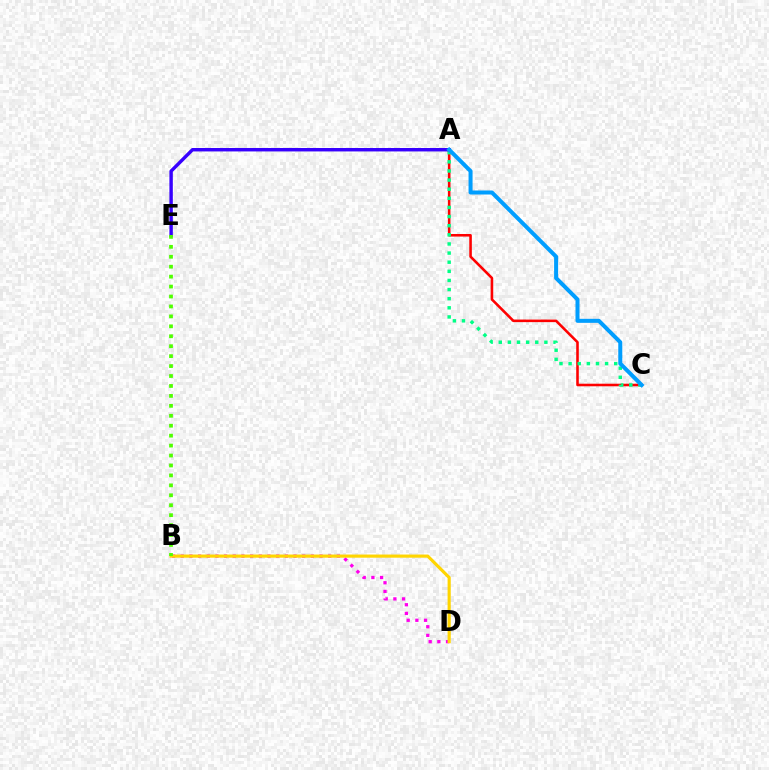{('A', 'C'): [{'color': '#ff0000', 'line_style': 'solid', 'thickness': 1.85}, {'color': '#00ff86', 'line_style': 'dotted', 'thickness': 2.48}, {'color': '#009eff', 'line_style': 'solid', 'thickness': 2.89}], ('B', 'D'): [{'color': '#ff00ed', 'line_style': 'dotted', 'thickness': 2.36}, {'color': '#ffd500', 'line_style': 'solid', 'thickness': 2.27}], ('A', 'E'): [{'color': '#3700ff', 'line_style': 'solid', 'thickness': 2.47}], ('B', 'E'): [{'color': '#4fff00', 'line_style': 'dotted', 'thickness': 2.7}]}